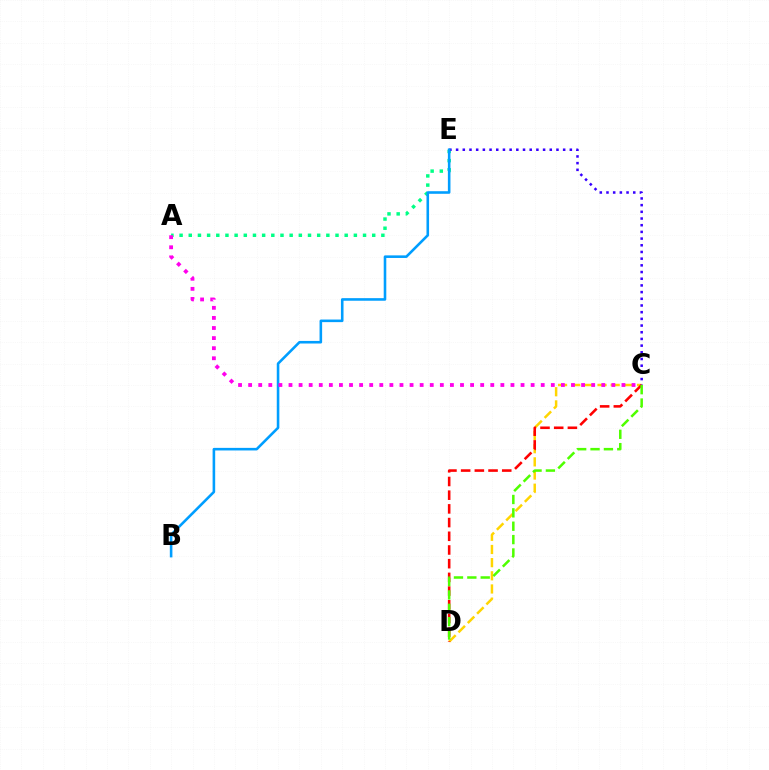{('C', 'D'): [{'color': '#ffd500', 'line_style': 'dashed', 'thickness': 1.79}, {'color': '#ff0000', 'line_style': 'dashed', 'thickness': 1.86}, {'color': '#4fff00', 'line_style': 'dashed', 'thickness': 1.82}], ('A', 'E'): [{'color': '#00ff86', 'line_style': 'dotted', 'thickness': 2.49}], ('C', 'E'): [{'color': '#3700ff', 'line_style': 'dotted', 'thickness': 1.82}], ('B', 'E'): [{'color': '#009eff', 'line_style': 'solid', 'thickness': 1.86}], ('A', 'C'): [{'color': '#ff00ed', 'line_style': 'dotted', 'thickness': 2.74}]}